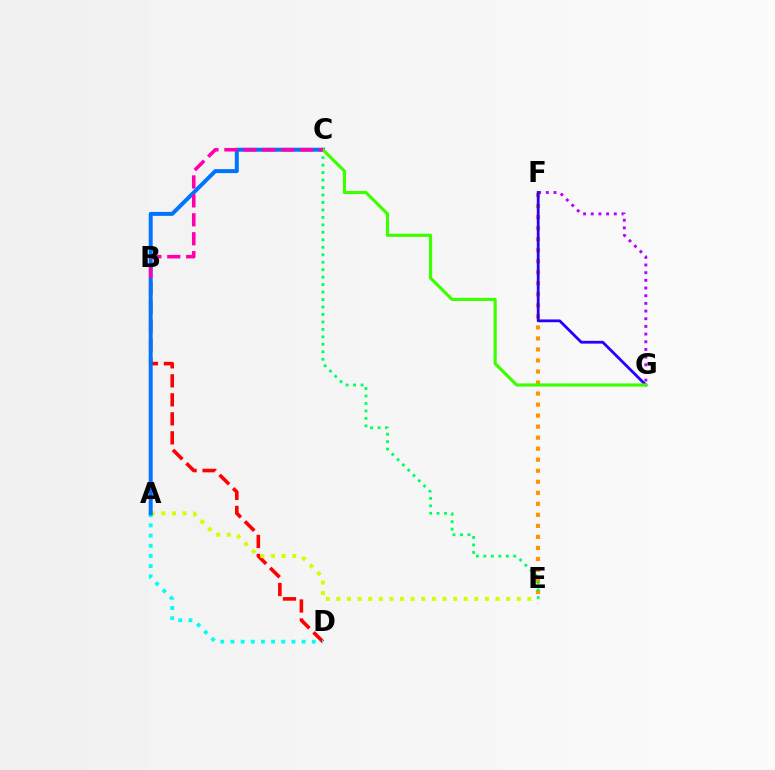{('E', 'F'): [{'color': '#ff9400', 'line_style': 'dotted', 'thickness': 3.0}], ('B', 'D'): [{'color': '#ff0000', 'line_style': 'dashed', 'thickness': 2.58}], ('F', 'G'): [{'color': '#b900ff', 'line_style': 'dotted', 'thickness': 2.09}, {'color': '#2500ff', 'line_style': 'solid', 'thickness': 2.01}], ('C', 'E'): [{'color': '#00ff5c', 'line_style': 'dotted', 'thickness': 2.03}], ('A', 'E'): [{'color': '#d1ff00', 'line_style': 'dotted', 'thickness': 2.88}], ('A', 'D'): [{'color': '#00fff6', 'line_style': 'dotted', 'thickness': 2.76}], ('A', 'C'): [{'color': '#0074ff', 'line_style': 'solid', 'thickness': 2.86}], ('C', 'G'): [{'color': '#3dff00', 'line_style': 'solid', 'thickness': 2.29}], ('B', 'C'): [{'color': '#ff00ac', 'line_style': 'dashed', 'thickness': 2.57}]}